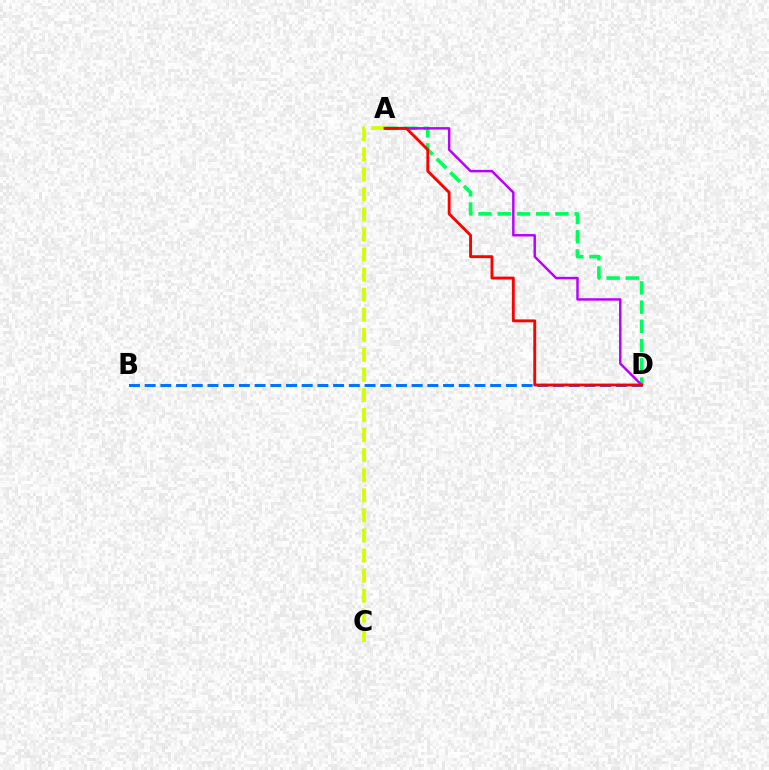{('A', 'D'): [{'color': '#00ff5c', 'line_style': 'dashed', 'thickness': 2.61}, {'color': '#b900ff', 'line_style': 'solid', 'thickness': 1.77}, {'color': '#ff0000', 'line_style': 'solid', 'thickness': 2.06}], ('B', 'D'): [{'color': '#0074ff', 'line_style': 'dashed', 'thickness': 2.13}], ('A', 'C'): [{'color': '#d1ff00', 'line_style': 'dashed', 'thickness': 2.73}]}